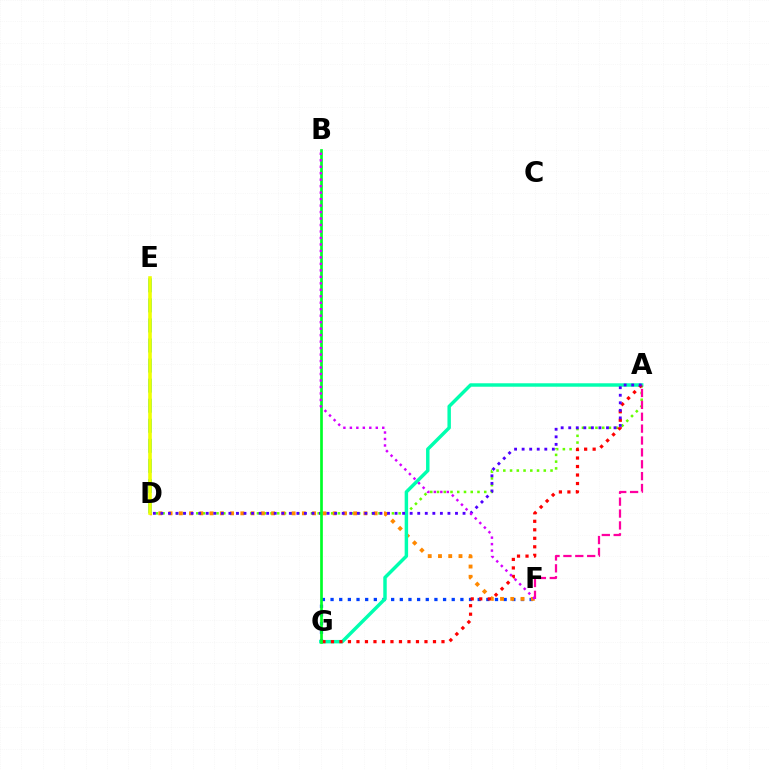{('A', 'D'): [{'color': '#66ff00', 'line_style': 'dotted', 'thickness': 1.83}, {'color': '#4f00ff', 'line_style': 'dotted', 'thickness': 2.05}], ('F', 'G'): [{'color': '#003fff', 'line_style': 'dotted', 'thickness': 2.35}], ('D', 'F'): [{'color': '#ff8800', 'line_style': 'dotted', 'thickness': 2.79}], ('A', 'G'): [{'color': '#00ffaf', 'line_style': 'solid', 'thickness': 2.49}, {'color': '#ff0000', 'line_style': 'dotted', 'thickness': 2.31}], ('D', 'E'): [{'color': '#00c7ff', 'line_style': 'dashed', 'thickness': 2.73}, {'color': '#eeff00', 'line_style': 'solid', 'thickness': 2.58}], ('B', 'G'): [{'color': '#00ff27', 'line_style': 'solid', 'thickness': 1.94}], ('A', 'F'): [{'color': '#ff00a0', 'line_style': 'dashed', 'thickness': 1.61}], ('B', 'F'): [{'color': '#d600ff', 'line_style': 'dotted', 'thickness': 1.76}]}